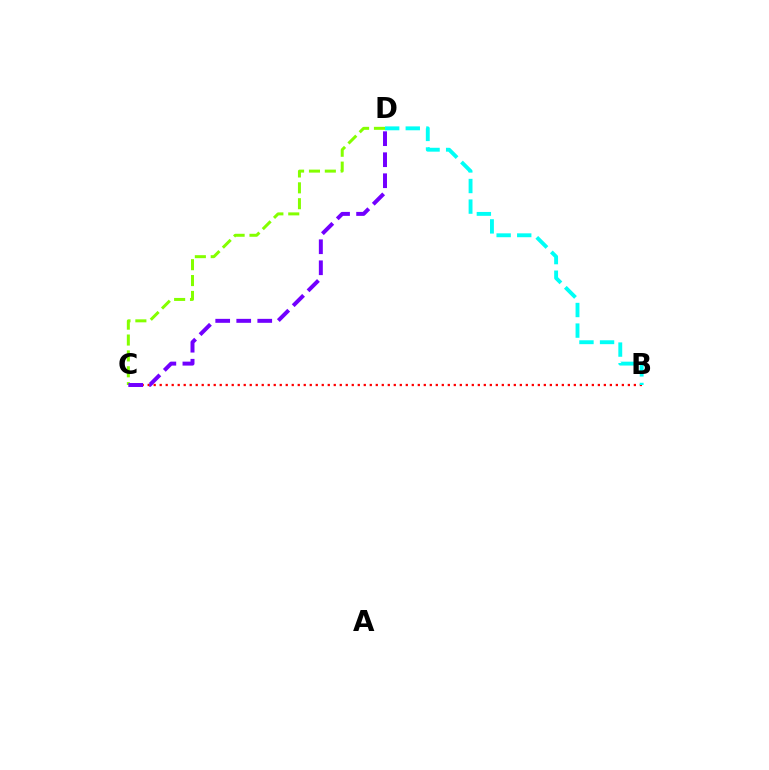{('B', 'C'): [{'color': '#ff0000', 'line_style': 'dotted', 'thickness': 1.63}], ('C', 'D'): [{'color': '#84ff00', 'line_style': 'dashed', 'thickness': 2.16}, {'color': '#7200ff', 'line_style': 'dashed', 'thickness': 2.86}], ('B', 'D'): [{'color': '#00fff6', 'line_style': 'dashed', 'thickness': 2.8}]}